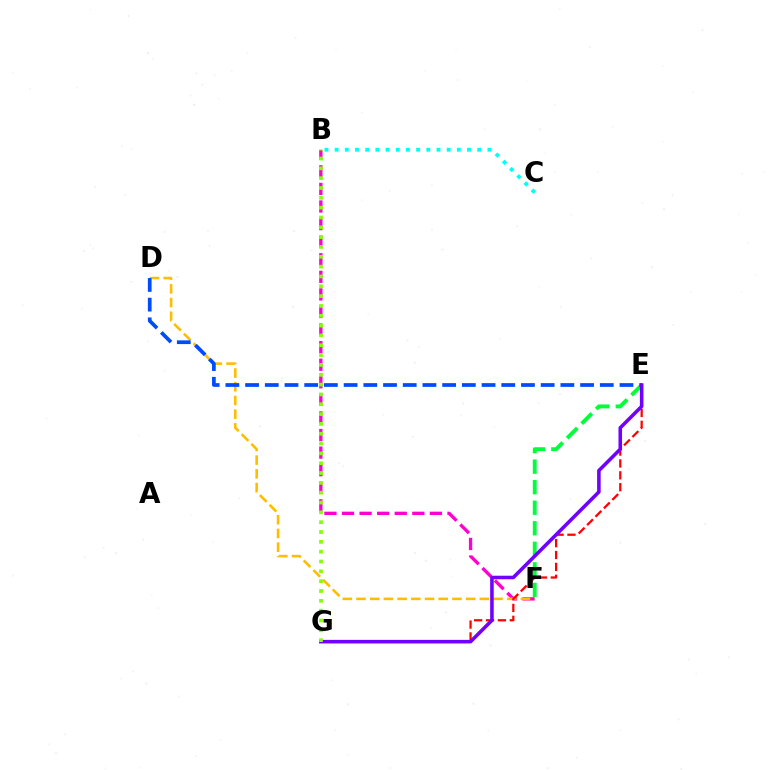{('B', 'F'): [{'color': '#ff00cf', 'line_style': 'dashed', 'thickness': 2.39}], ('E', 'F'): [{'color': '#00ff39', 'line_style': 'dashed', 'thickness': 2.79}], ('D', 'F'): [{'color': '#ffbd00', 'line_style': 'dashed', 'thickness': 1.86}], ('D', 'E'): [{'color': '#004bff', 'line_style': 'dashed', 'thickness': 2.68}], ('E', 'G'): [{'color': '#ff0000', 'line_style': 'dashed', 'thickness': 1.61}, {'color': '#7200ff', 'line_style': 'solid', 'thickness': 2.57}], ('B', 'G'): [{'color': '#84ff00', 'line_style': 'dotted', 'thickness': 2.67}], ('B', 'C'): [{'color': '#00fff6', 'line_style': 'dotted', 'thickness': 2.77}]}